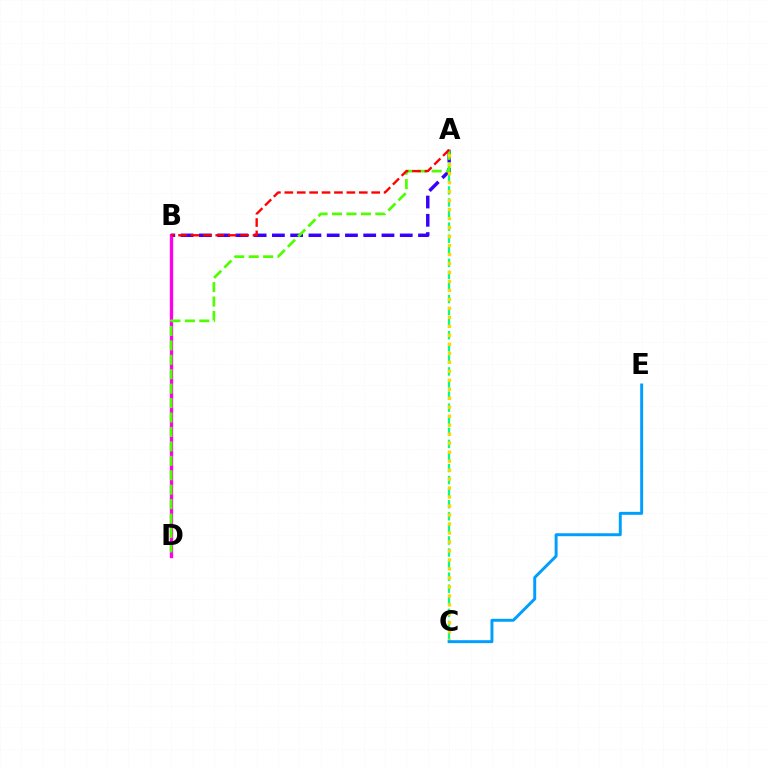{('A', 'B'): [{'color': '#3700ff', 'line_style': 'dashed', 'thickness': 2.48}, {'color': '#ff0000', 'line_style': 'dashed', 'thickness': 1.69}], ('A', 'C'): [{'color': '#00ff86', 'line_style': 'dashed', 'thickness': 1.64}, {'color': '#ffd500', 'line_style': 'dotted', 'thickness': 2.44}], ('B', 'D'): [{'color': '#ff00ed', 'line_style': 'solid', 'thickness': 2.41}], ('A', 'D'): [{'color': '#4fff00', 'line_style': 'dashed', 'thickness': 1.96}], ('C', 'E'): [{'color': '#009eff', 'line_style': 'solid', 'thickness': 2.12}]}